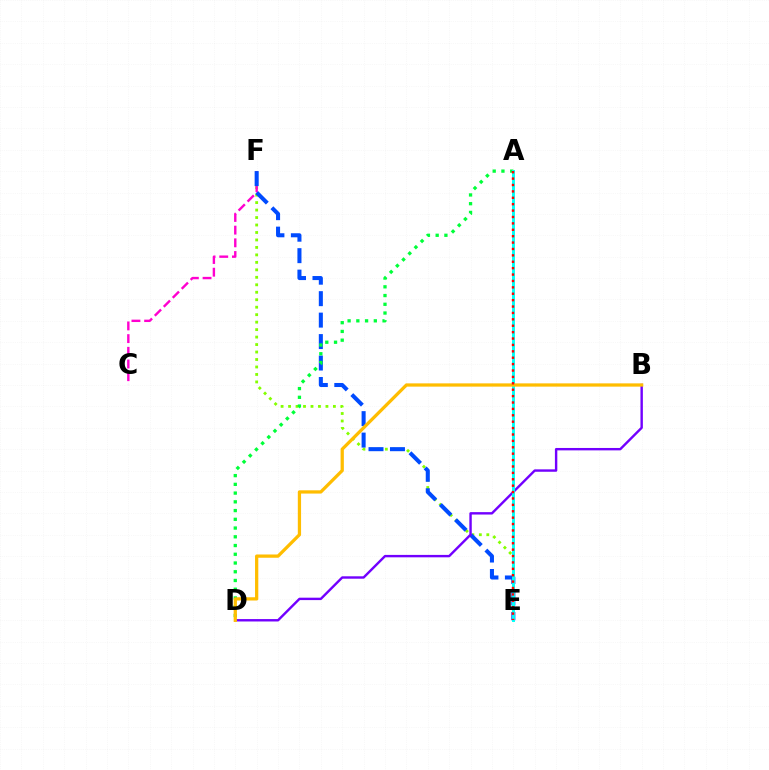{('E', 'F'): [{'color': '#84ff00', 'line_style': 'dotted', 'thickness': 2.03}, {'color': '#004bff', 'line_style': 'dashed', 'thickness': 2.92}], ('C', 'F'): [{'color': '#ff00cf', 'line_style': 'dashed', 'thickness': 1.72}], ('A', 'D'): [{'color': '#00ff39', 'line_style': 'dotted', 'thickness': 2.37}], ('B', 'D'): [{'color': '#7200ff', 'line_style': 'solid', 'thickness': 1.73}, {'color': '#ffbd00', 'line_style': 'solid', 'thickness': 2.35}], ('A', 'E'): [{'color': '#00fff6', 'line_style': 'solid', 'thickness': 2.11}, {'color': '#ff0000', 'line_style': 'dotted', 'thickness': 1.74}]}